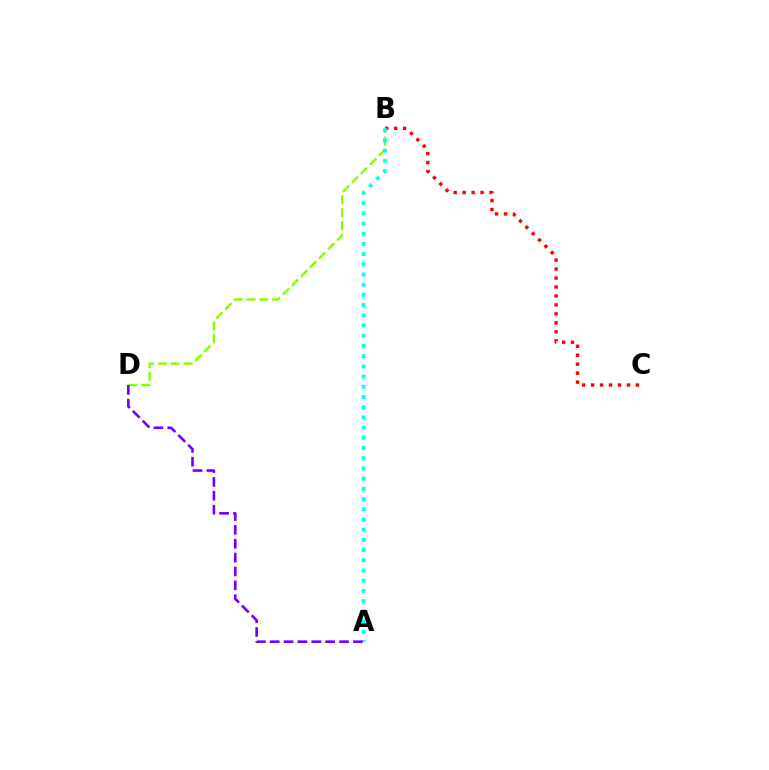{('B', 'C'): [{'color': '#ff0000', 'line_style': 'dotted', 'thickness': 2.44}], ('B', 'D'): [{'color': '#84ff00', 'line_style': 'dashed', 'thickness': 1.73}], ('A', 'B'): [{'color': '#00fff6', 'line_style': 'dotted', 'thickness': 2.77}], ('A', 'D'): [{'color': '#7200ff', 'line_style': 'dashed', 'thickness': 1.88}]}